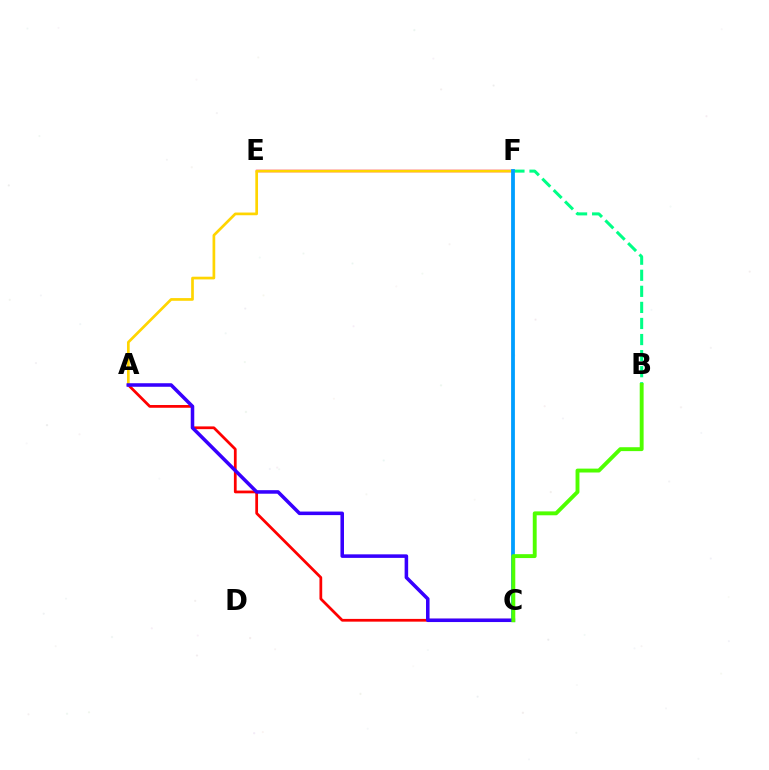{('A', 'C'): [{'color': '#ff0000', 'line_style': 'solid', 'thickness': 1.98}, {'color': '#3700ff', 'line_style': 'solid', 'thickness': 2.55}], ('E', 'F'): [{'color': '#ff00ed', 'line_style': 'solid', 'thickness': 1.79}], ('A', 'F'): [{'color': '#ffd500', 'line_style': 'solid', 'thickness': 1.94}], ('B', 'F'): [{'color': '#00ff86', 'line_style': 'dashed', 'thickness': 2.18}], ('C', 'F'): [{'color': '#009eff', 'line_style': 'solid', 'thickness': 2.74}], ('B', 'C'): [{'color': '#4fff00', 'line_style': 'solid', 'thickness': 2.8}]}